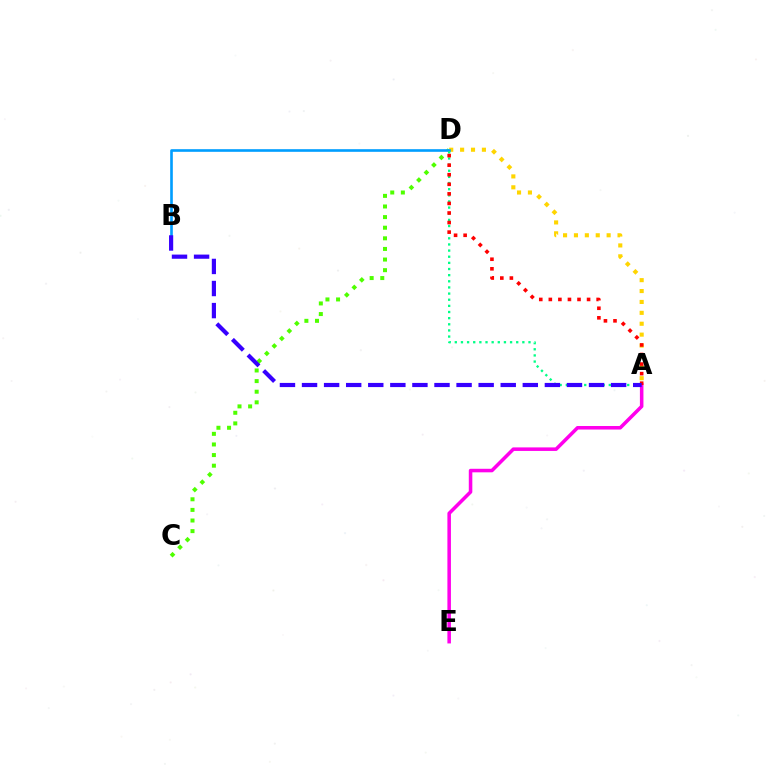{('C', 'D'): [{'color': '#4fff00', 'line_style': 'dotted', 'thickness': 2.88}], ('A', 'D'): [{'color': '#ffd500', 'line_style': 'dotted', 'thickness': 2.96}, {'color': '#00ff86', 'line_style': 'dotted', 'thickness': 1.67}, {'color': '#ff0000', 'line_style': 'dotted', 'thickness': 2.6}], ('B', 'D'): [{'color': '#009eff', 'line_style': 'solid', 'thickness': 1.9}], ('A', 'E'): [{'color': '#ff00ed', 'line_style': 'solid', 'thickness': 2.55}], ('A', 'B'): [{'color': '#3700ff', 'line_style': 'dashed', 'thickness': 3.0}]}